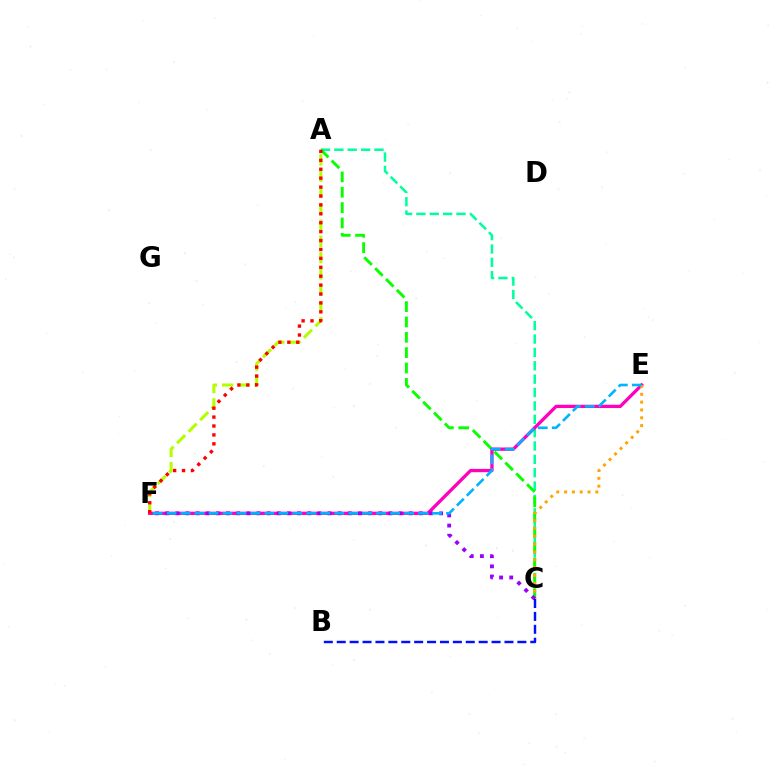{('A', 'C'): [{'color': '#00ff9d', 'line_style': 'dashed', 'thickness': 1.82}, {'color': '#08ff00', 'line_style': 'dashed', 'thickness': 2.08}], ('A', 'F'): [{'color': '#b3ff00', 'line_style': 'dashed', 'thickness': 2.21}, {'color': '#ff0000', 'line_style': 'dotted', 'thickness': 2.42}], ('E', 'F'): [{'color': '#ff00bd', 'line_style': 'solid', 'thickness': 2.38}, {'color': '#00b5ff', 'line_style': 'dashed', 'thickness': 1.9}], ('C', 'E'): [{'color': '#ffa500', 'line_style': 'dotted', 'thickness': 2.13}], ('C', 'F'): [{'color': '#9b00ff', 'line_style': 'dotted', 'thickness': 2.76}], ('B', 'C'): [{'color': '#0010ff', 'line_style': 'dashed', 'thickness': 1.75}]}